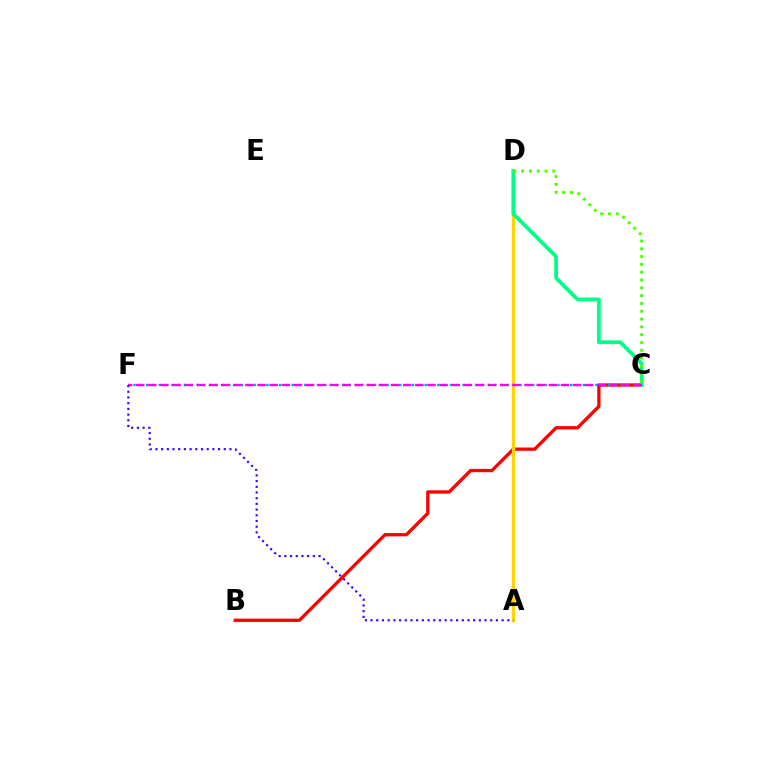{('B', 'C'): [{'color': '#ff0000', 'line_style': 'solid', 'thickness': 2.38}], ('A', 'D'): [{'color': '#ffd500', 'line_style': 'solid', 'thickness': 2.41}], ('C', 'D'): [{'color': '#00ff86', 'line_style': 'solid', 'thickness': 2.7}, {'color': '#4fff00', 'line_style': 'dotted', 'thickness': 2.12}], ('C', 'F'): [{'color': '#009eff', 'line_style': 'dotted', 'thickness': 1.72}, {'color': '#ff00ed', 'line_style': 'dashed', 'thickness': 1.65}], ('A', 'F'): [{'color': '#3700ff', 'line_style': 'dotted', 'thickness': 1.55}]}